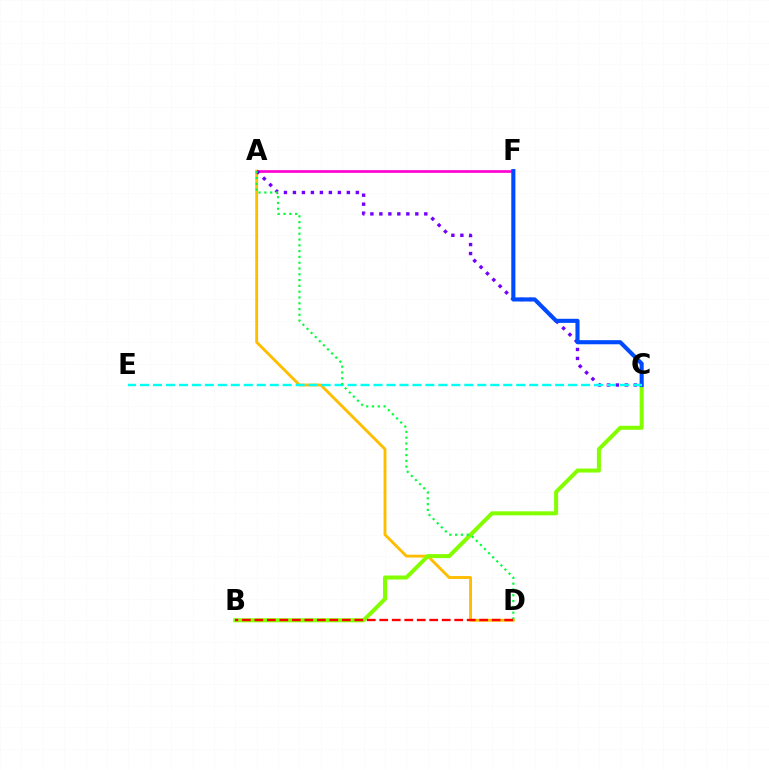{('A', 'F'): [{'color': '#ff00cf', 'line_style': 'solid', 'thickness': 1.93}], ('A', 'D'): [{'color': '#ffbd00', 'line_style': 'solid', 'thickness': 2.07}, {'color': '#00ff39', 'line_style': 'dotted', 'thickness': 1.57}], ('A', 'C'): [{'color': '#7200ff', 'line_style': 'dotted', 'thickness': 2.44}], ('B', 'C'): [{'color': '#84ff00', 'line_style': 'solid', 'thickness': 2.9}], ('C', 'F'): [{'color': '#004bff', 'line_style': 'solid', 'thickness': 2.95}], ('C', 'E'): [{'color': '#00fff6', 'line_style': 'dashed', 'thickness': 1.76}], ('B', 'D'): [{'color': '#ff0000', 'line_style': 'dashed', 'thickness': 1.7}]}